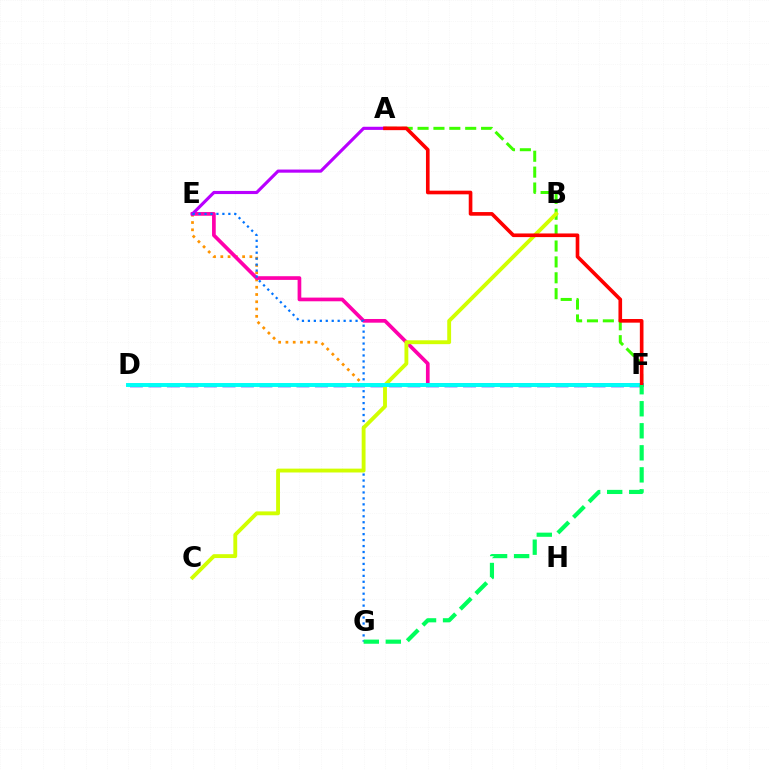{('A', 'F'): [{'color': '#3dff00', 'line_style': 'dashed', 'thickness': 2.16}, {'color': '#ff0000', 'line_style': 'solid', 'thickness': 2.62}], ('E', 'F'): [{'color': '#ff9400', 'line_style': 'dotted', 'thickness': 1.98}, {'color': '#ff00ac', 'line_style': 'solid', 'thickness': 2.66}], ('A', 'E'): [{'color': '#b900ff', 'line_style': 'solid', 'thickness': 2.26}], ('D', 'F'): [{'color': '#2500ff', 'line_style': 'dashed', 'thickness': 2.51}, {'color': '#00fff6', 'line_style': 'solid', 'thickness': 2.83}], ('E', 'G'): [{'color': '#0074ff', 'line_style': 'dotted', 'thickness': 1.62}], ('B', 'C'): [{'color': '#d1ff00', 'line_style': 'solid', 'thickness': 2.78}], ('F', 'G'): [{'color': '#00ff5c', 'line_style': 'dashed', 'thickness': 2.99}]}